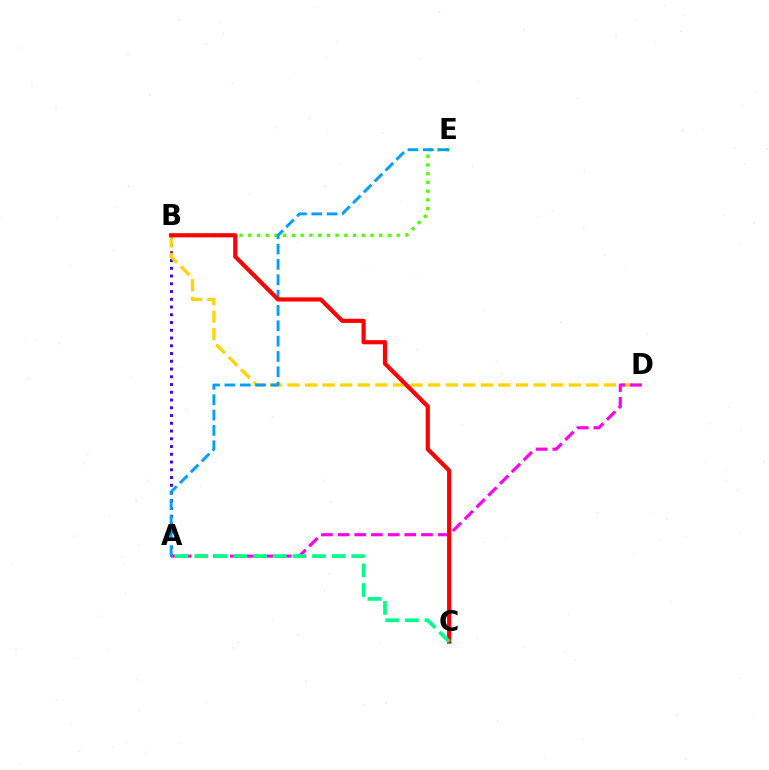{('A', 'B'): [{'color': '#3700ff', 'line_style': 'dotted', 'thickness': 2.11}], ('B', 'E'): [{'color': '#4fff00', 'line_style': 'dotted', 'thickness': 2.37}], ('B', 'D'): [{'color': '#ffd500', 'line_style': 'dashed', 'thickness': 2.39}], ('A', 'D'): [{'color': '#ff00ed', 'line_style': 'dashed', 'thickness': 2.26}], ('A', 'E'): [{'color': '#009eff', 'line_style': 'dashed', 'thickness': 2.08}], ('B', 'C'): [{'color': '#ff0000', 'line_style': 'solid', 'thickness': 3.0}], ('A', 'C'): [{'color': '#00ff86', 'line_style': 'dashed', 'thickness': 2.67}]}